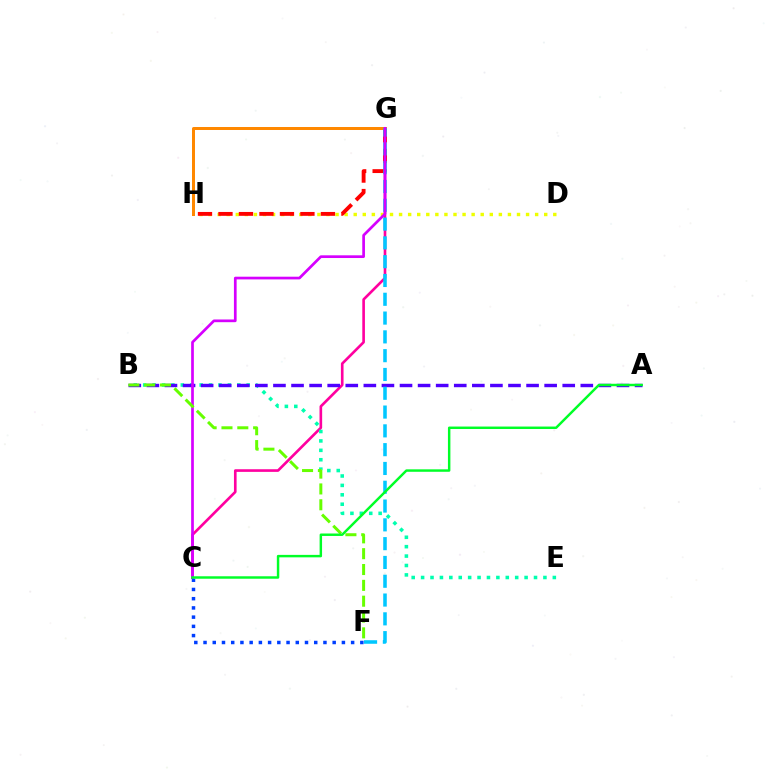{('D', 'H'): [{'color': '#eeff00', 'line_style': 'dotted', 'thickness': 2.46}], ('C', 'G'): [{'color': '#ff00a0', 'line_style': 'solid', 'thickness': 1.9}, {'color': '#d600ff', 'line_style': 'solid', 'thickness': 1.95}], ('G', 'H'): [{'color': '#ff8800', 'line_style': 'solid', 'thickness': 2.16}, {'color': '#ff0000', 'line_style': 'dashed', 'thickness': 2.78}], ('B', 'E'): [{'color': '#00ffaf', 'line_style': 'dotted', 'thickness': 2.56}], ('A', 'B'): [{'color': '#4f00ff', 'line_style': 'dashed', 'thickness': 2.46}], ('F', 'G'): [{'color': '#00c7ff', 'line_style': 'dashed', 'thickness': 2.55}], ('B', 'F'): [{'color': '#66ff00', 'line_style': 'dashed', 'thickness': 2.15}], ('C', 'F'): [{'color': '#003fff', 'line_style': 'dotted', 'thickness': 2.51}], ('A', 'C'): [{'color': '#00ff27', 'line_style': 'solid', 'thickness': 1.77}]}